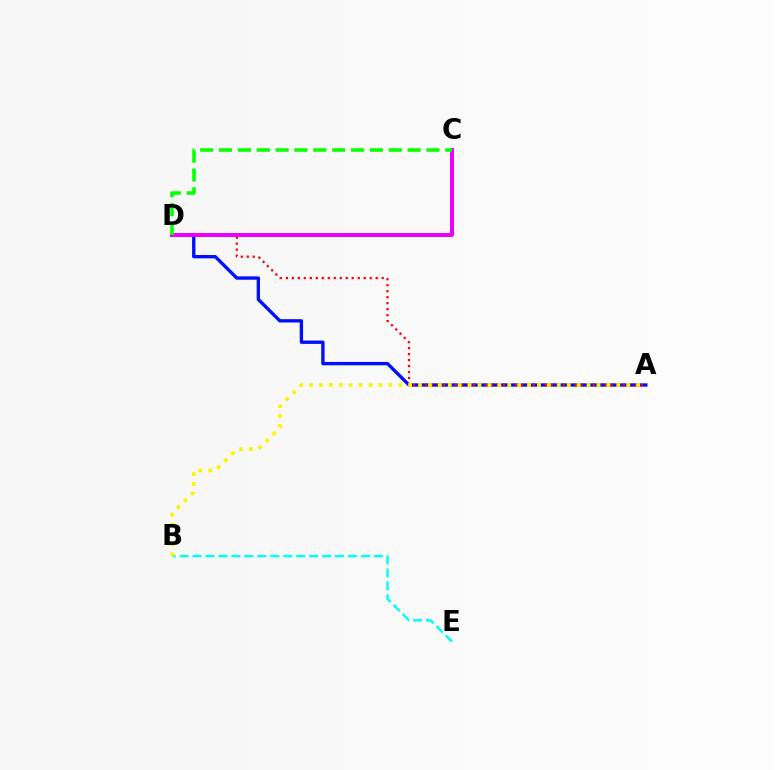{('A', 'D'): [{'color': '#0010ff', 'line_style': 'solid', 'thickness': 2.41}, {'color': '#ff0000', 'line_style': 'dotted', 'thickness': 1.63}], ('B', 'E'): [{'color': '#00fff6', 'line_style': 'dashed', 'thickness': 1.76}], ('A', 'B'): [{'color': '#fcf500', 'line_style': 'dotted', 'thickness': 2.69}], ('C', 'D'): [{'color': '#ee00ff', 'line_style': 'solid', 'thickness': 2.86}, {'color': '#08ff00', 'line_style': 'dashed', 'thickness': 2.56}]}